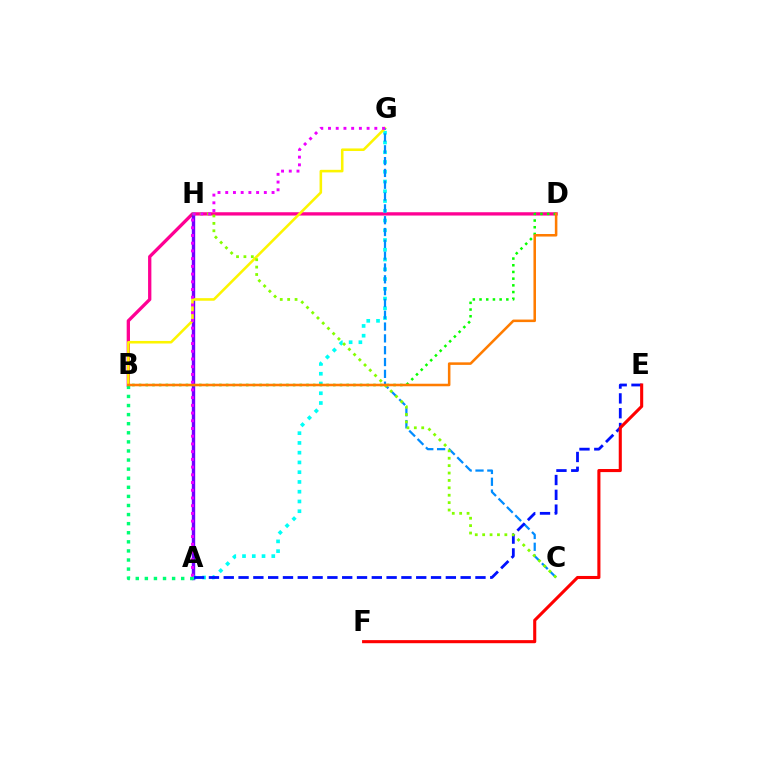{('B', 'D'): [{'color': '#ff0094', 'line_style': 'solid', 'thickness': 2.38}, {'color': '#08ff00', 'line_style': 'dotted', 'thickness': 1.82}, {'color': '#ff7c00', 'line_style': 'solid', 'thickness': 1.83}], ('A', 'H'): [{'color': '#7200ff', 'line_style': 'solid', 'thickness': 2.44}], ('A', 'G'): [{'color': '#00fff6', 'line_style': 'dotted', 'thickness': 2.65}, {'color': '#ee00ff', 'line_style': 'dotted', 'thickness': 2.1}], ('B', 'G'): [{'color': '#fcf500', 'line_style': 'solid', 'thickness': 1.85}], ('C', 'G'): [{'color': '#008cff', 'line_style': 'dashed', 'thickness': 1.61}], ('A', 'B'): [{'color': '#00ff74', 'line_style': 'dotted', 'thickness': 2.47}], ('A', 'E'): [{'color': '#0010ff', 'line_style': 'dashed', 'thickness': 2.01}], ('C', 'H'): [{'color': '#84ff00', 'line_style': 'dotted', 'thickness': 2.01}], ('E', 'F'): [{'color': '#ff0000', 'line_style': 'solid', 'thickness': 2.22}]}